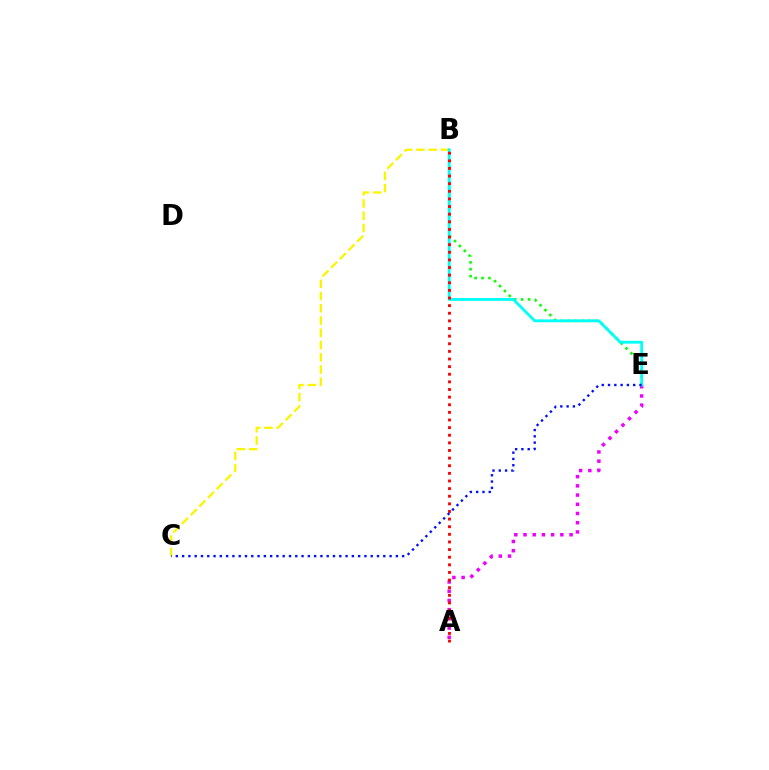{('A', 'E'): [{'color': '#ee00ff', 'line_style': 'dotted', 'thickness': 2.5}], ('B', 'C'): [{'color': '#fcf500', 'line_style': 'dashed', 'thickness': 1.66}], ('B', 'E'): [{'color': '#08ff00', 'line_style': 'dotted', 'thickness': 1.88}, {'color': '#00fff6', 'line_style': 'solid', 'thickness': 2.04}], ('A', 'B'): [{'color': '#ff0000', 'line_style': 'dotted', 'thickness': 2.07}], ('C', 'E'): [{'color': '#0010ff', 'line_style': 'dotted', 'thickness': 1.71}]}